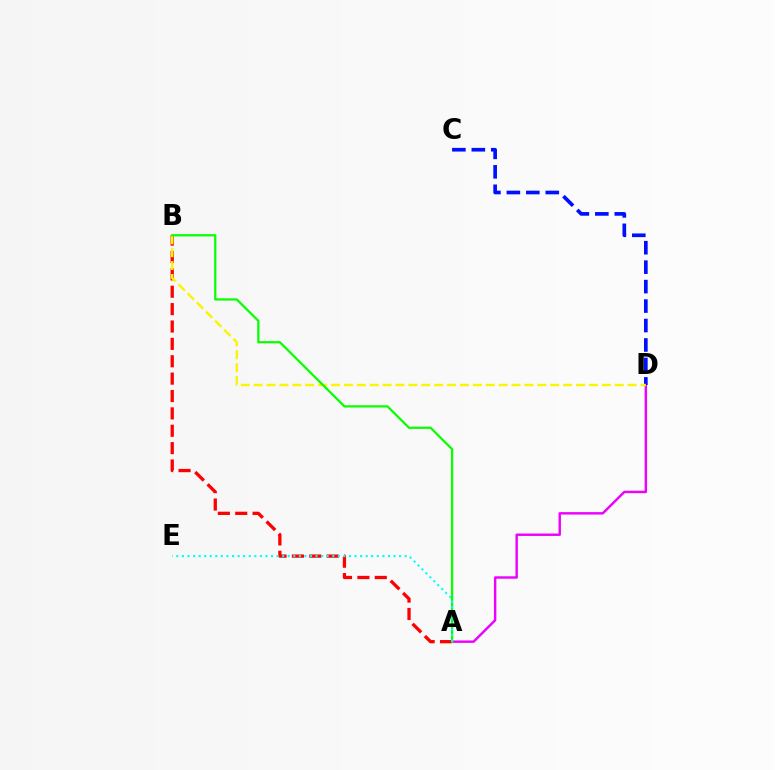{('A', 'D'): [{'color': '#ee00ff', 'line_style': 'solid', 'thickness': 1.75}], ('C', 'D'): [{'color': '#0010ff', 'line_style': 'dashed', 'thickness': 2.64}], ('A', 'B'): [{'color': '#ff0000', 'line_style': 'dashed', 'thickness': 2.36}, {'color': '#08ff00', 'line_style': 'solid', 'thickness': 1.61}], ('B', 'D'): [{'color': '#fcf500', 'line_style': 'dashed', 'thickness': 1.75}], ('A', 'E'): [{'color': '#00fff6', 'line_style': 'dotted', 'thickness': 1.51}]}